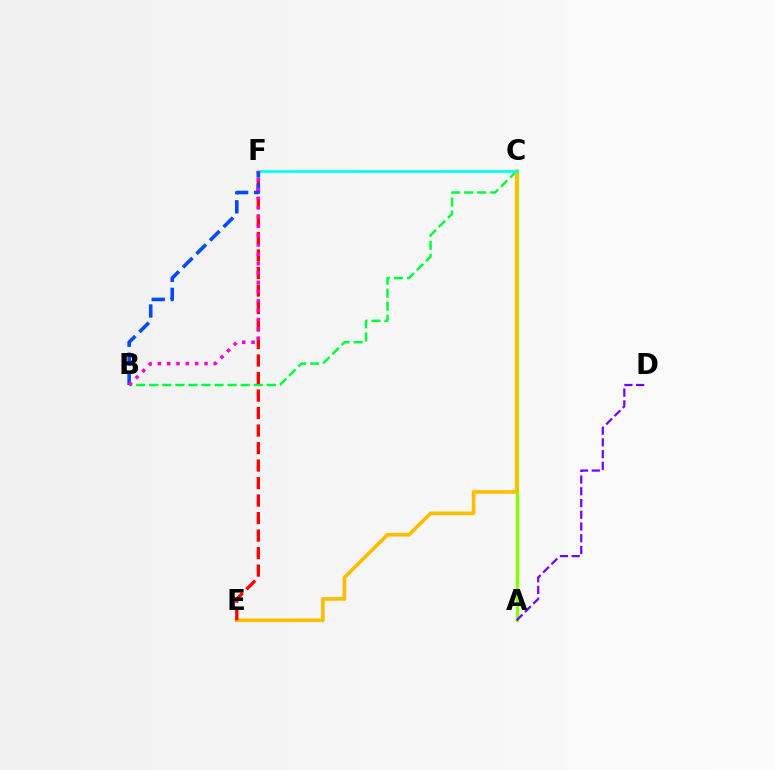{('A', 'C'): [{'color': '#84ff00', 'line_style': 'solid', 'thickness': 2.46}], ('B', 'C'): [{'color': '#00ff39', 'line_style': 'dashed', 'thickness': 1.77}], ('C', 'E'): [{'color': '#ffbd00', 'line_style': 'solid', 'thickness': 2.64}], ('E', 'F'): [{'color': '#ff0000', 'line_style': 'dashed', 'thickness': 2.38}], ('C', 'F'): [{'color': '#00fff6', 'line_style': 'solid', 'thickness': 1.95}], ('A', 'D'): [{'color': '#7200ff', 'line_style': 'dashed', 'thickness': 1.59}], ('B', 'F'): [{'color': '#004bff', 'line_style': 'dashed', 'thickness': 2.59}, {'color': '#ff00cf', 'line_style': 'dotted', 'thickness': 2.53}]}